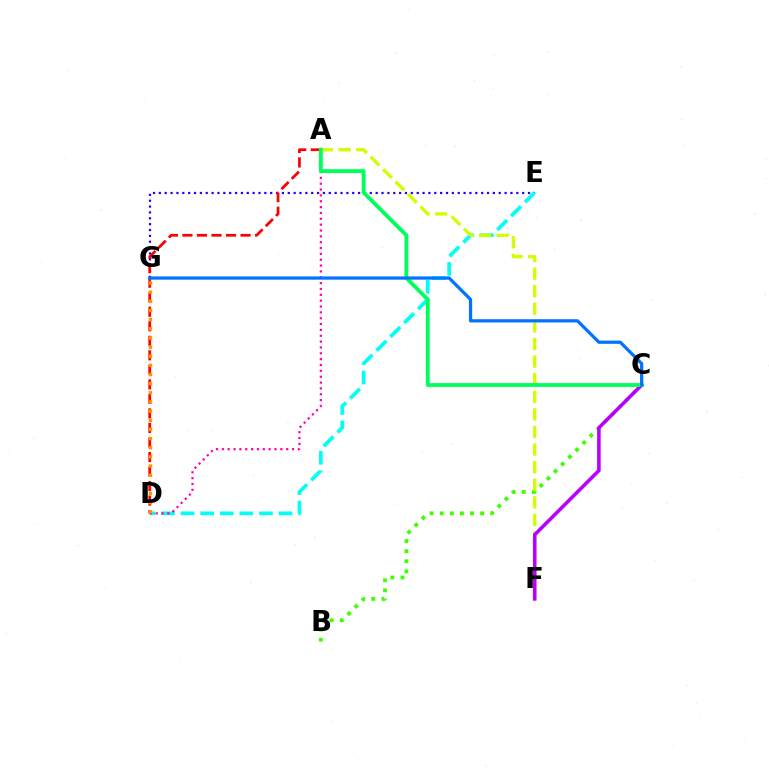{('E', 'G'): [{'color': '#2500ff', 'line_style': 'dotted', 'thickness': 1.59}], ('D', 'E'): [{'color': '#00fff6', 'line_style': 'dashed', 'thickness': 2.66}], ('A', 'D'): [{'color': '#ff0000', 'line_style': 'dashed', 'thickness': 1.97}, {'color': '#ff00ac', 'line_style': 'dotted', 'thickness': 1.59}], ('B', 'C'): [{'color': '#3dff00', 'line_style': 'dotted', 'thickness': 2.74}], ('A', 'F'): [{'color': '#d1ff00', 'line_style': 'dashed', 'thickness': 2.39}], ('C', 'F'): [{'color': '#b900ff', 'line_style': 'solid', 'thickness': 2.57}], ('A', 'C'): [{'color': '#00ff5c', 'line_style': 'solid', 'thickness': 2.78}], ('D', 'G'): [{'color': '#ff9400', 'line_style': 'dotted', 'thickness': 2.49}], ('C', 'G'): [{'color': '#0074ff', 'line_style': 'solid', 'thickness': 2.32}]}